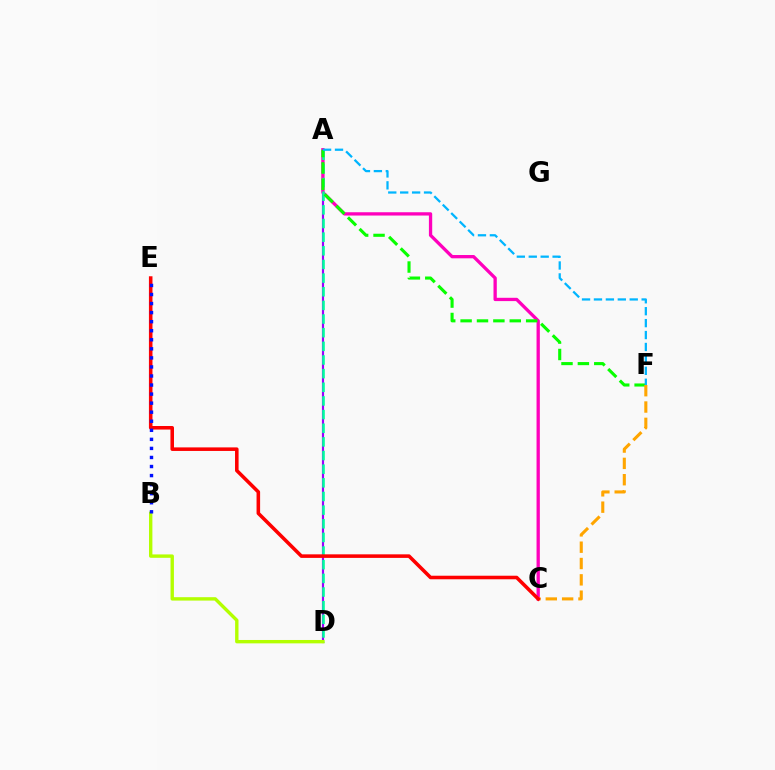{('A', 'D'): [{'color': '#9b00ff', 'line_style': 'solid', 'thickness': 1.56}, {'color': '#00ff9d', 'line_style': 'dashed', 'thickness': 1.85}], ('A', 'C'): [{'color': '#ff00bd', 'line_style': 'solid', 'thickness': 2.37}], ('A', 'F'): [{'color': '#08ff00', 'line_style': 'dashed', 'thickness': 2.23}, {'color': '#00b5ff', 'line_style': 'dashed', 'thickness': 1.62}], ('C', 'F'): [{'color': '#ffa500', 'line_style': 'dashed', 'thickness': 2.22}], ('B', 'D'): [{'color': '#b3ff00', 'line_style': 'solid', 'thickness': 2.44}], ('C', 'E'): [{'color': '#ff0000', 'line_style': 'solid', 'thickness': 2.56}], ('B', 'E'): [{'color': '#0010ff', 'line_style': 'dotted', 'thickness': 2.46}]}